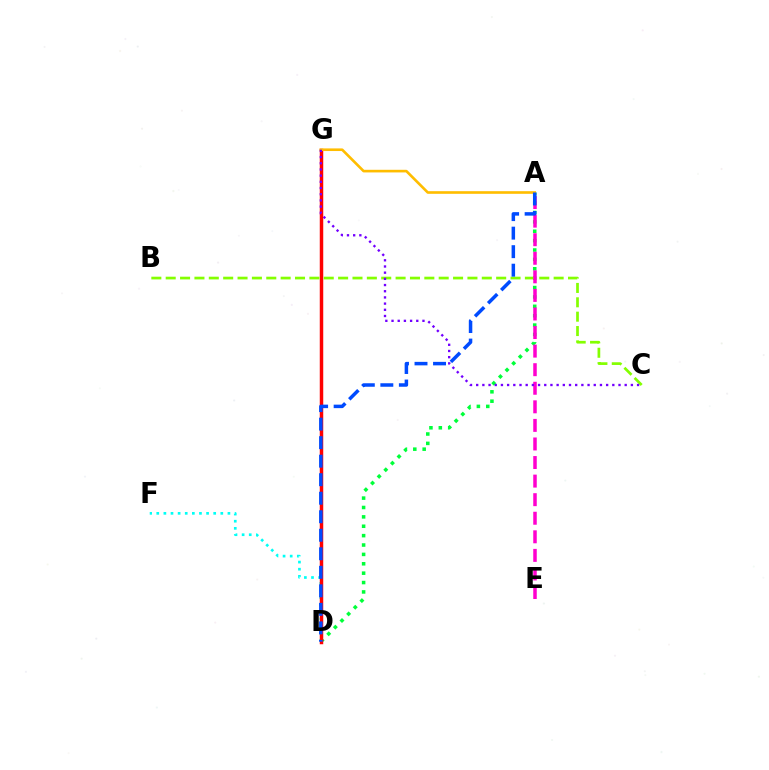{('A', 'D'): [{'color': '#00ff39', 'line_style': 'dotted', 'thickness': 2.55}, {'color': '#004bff', 'line_style': 'dashed', 'thickness': 2.52}], ('D', 'F'): [{'color': '#00fff6', 'line_style': 'dotted', 'thickness': 1.93}], ('D', 'G'): [{'color': '#ff0000', 'line_style': 'solid', 'thickness': 2.5}], ('B', 'C'): [{'color': '#84ff00', 'line_style': 'dashed', 'thickness': 1.95}], ('A', 'E'): [{'color': '#ff00cf', 'line_style': 'dashed', 'thickness': 2.52}], ('A', 'G'): [{'color': '#ffbd00', 'line_style': 'solid', 'thickness': 1.89}], ('C', 'G'): [{'color': '#7200ff', 'line_style': 'dotted', 'thickness': 1.68}]}